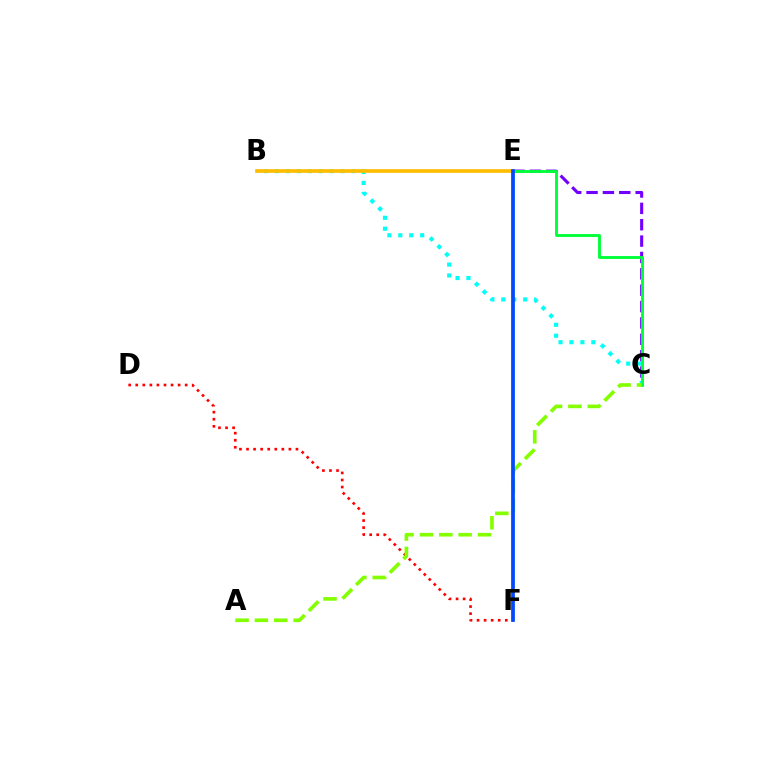{('C', 'E'): [{'color': '#7200ff', 'line_style': 'dashed', 'thickness': 2.22}, {'color': '#00ff39', 'line_style': 'solid', 'thickness': 2.08}], ('B', 'C'): [{'color': '#00fff6', 'line_style': 'dotted', 'thickness': 2.97}], ('B', 'E'): [{'color': '#ffbd00', 'line_style': 'solid', 'thickness': 2.66}], ('D', 'F'): [{'color': '#ff0000', 'line_style': 'dotted', 'thickness': 1.92}], ('A', 'C'): [{'color': '#84ff00', 'line_style': 'dashed', 'thickness': 2.63}], ('E', 'F'): [{'color': '#ff00cf', 'line_style': 'solid', 'thickness': 1.66}, {'color': '#004bff', 'line_style': 'solid', 'thickness': 2.68}]}